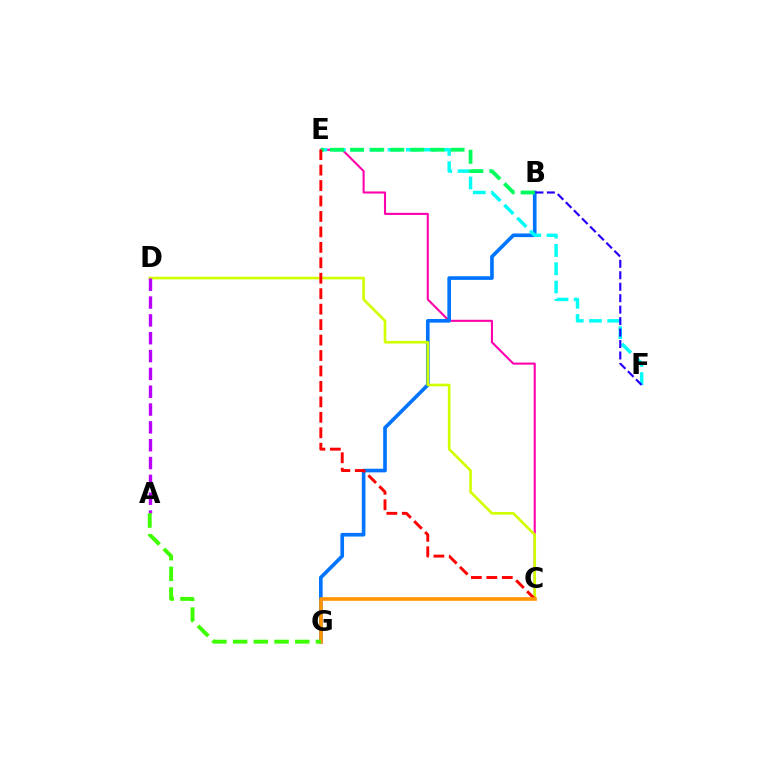{('C', 'E'): [{'color': '#ff00ac', 'line_style': 'solid', 'thickness': 1.51}, {'color': '#ff0000', 'line_style': 'dashed', 'thickness': 2.1}], ('B', 'G'): [{'color': '#0074ff', 'line_style': 'solid', 'thickness': 2.62}], ('C', 'D'): [{'color': '#d1ff00', 'line_style': 'solid', 'thickness': 1.9}], ('A', 'D'): [{'color': '#b900ff', 'line_style': 'dashed', 'thickness': 2.42}], ('E', 'F'): [{'color': '#00fff6', 'line_style': 'dashed', 'thickness': 2.48}], ('B', 'E'): [{'color': '#00ff5c', 'line_style': 'dashed', 'thickness': 2.73}], ('C', 'G'): [{'color': '#ff9400', 'line_style': 'solid', 'thickness': 2.62}], ('B', 'F'): [{'color': '#2500ff', 'line_style': 'dashed', 'thickness': 1.56}], ('A', 'G'): [{'color': '#3dff00', 'line_style': 'dashed', 'thickness': 2.81}]}